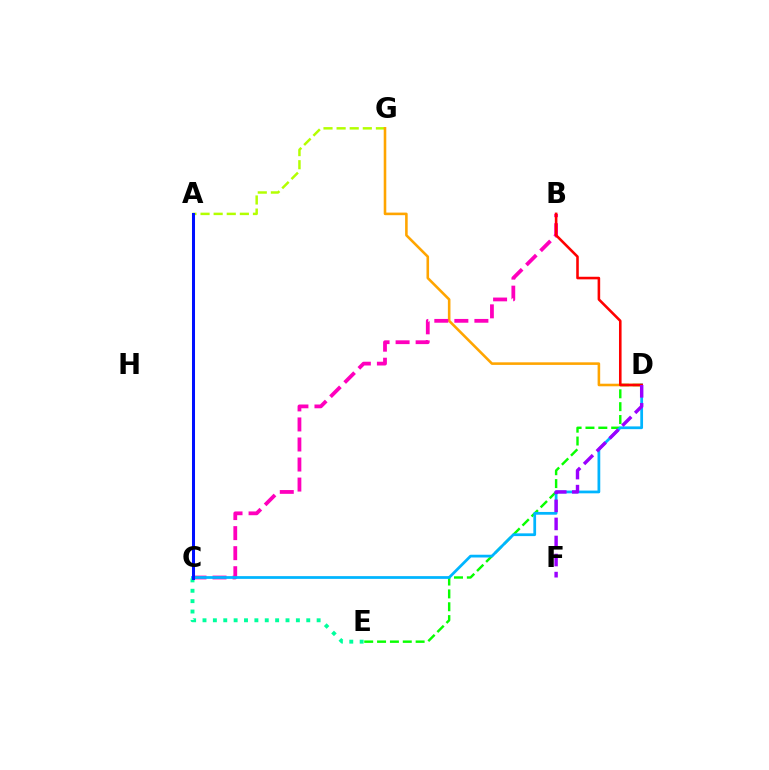{('A', 'G'): [{'color': '#b3ff00', 'line_style': 'dashed', 'thickness': 1.78}], ('D', 'E'): [{'color': '#08ff00', 'line_style': 'dashed', 'thickness': 1.75}], ('D', 'G'): [{'color': '#ffa500', 'line_style': 'solid', 'thickness': 1.86}], ('B', 'C'): [{'color': '#ff00bd', 'line_style': 'dashed', 'thickness': 2.72}], ('C', 'D'): [{'color': '#00b5ff', 'line_style': 'solid', 'thickness': 1.98}], ('B', 'D'): [{'color': '#ff0000', 'line_style': 'solid', 'thickness': 1.86}], ('D', 'F'): [{'color': '#9b00ff', 'line_style': 'dashed', 'thickness': 2.45}], ('C', 'E'): [{'color': '#00ff9d', 'line_style': 'dotted', 'thickness': 2.82}], ('A', 'C'): [{'color': '#0010ff', 'line_style': 'solid', 'thickness': 2.18}]}